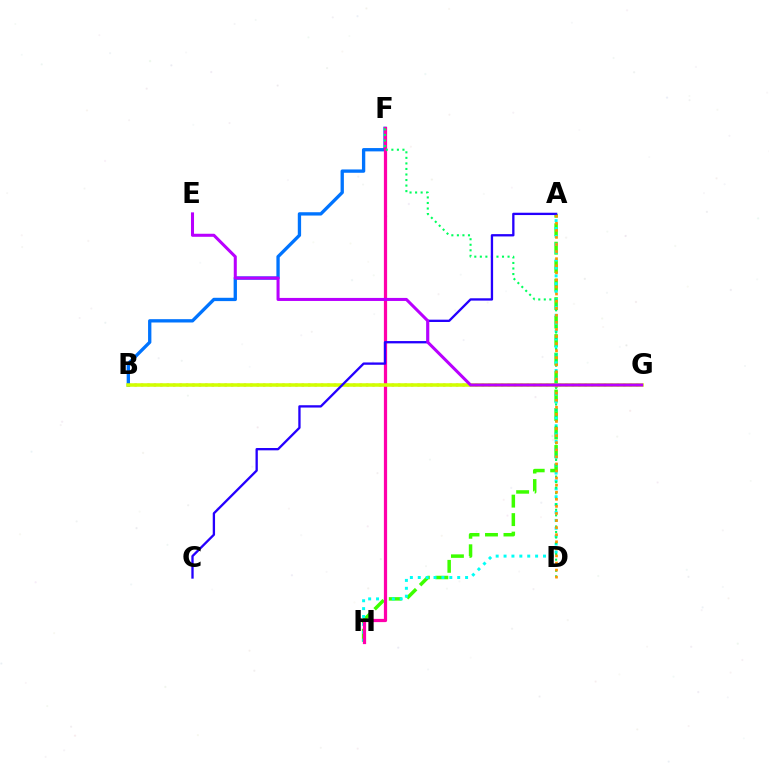{('A', 'H'): [{'color': '#3dff00', 'line_style': 'dashed', 'thickness': 2.51}, {'color': '#00fff6', 'line_style': 'dotted', 'thickness': 2.14}], ('B', 'G'): [{'color': '#ff0000', 'line_style': 'dotted', 'thickness': 1.75}, {'color': '#d1ff00', 'line_style': 'solid', 'thickness': 2.54}], ('B', 'F'): [{'color': '#0074ff', 'line_style': 'solid', 'thickness': 2.39}], ('F', 'H'): [{'color': '#ff00ac', 'line_style': 'solid', 'thickness': 2.32}], ('D', 'F'): [{'color': '#00ff5c', 'line_style': 'dotted', 'thickness': 1.51}], ('A', 'C'): [{'color': '#2500ff', 'line_style': 'solid', 'thickness': 1.67}], ('A', 'D'): [{'color': '#ff9400', 'line_style': 'dotted', 'thickness': 1.92}], ('E', 'G'): [{'color': '#b900ff', 'line_style': 'solid', 'thickness': 2.19}]}